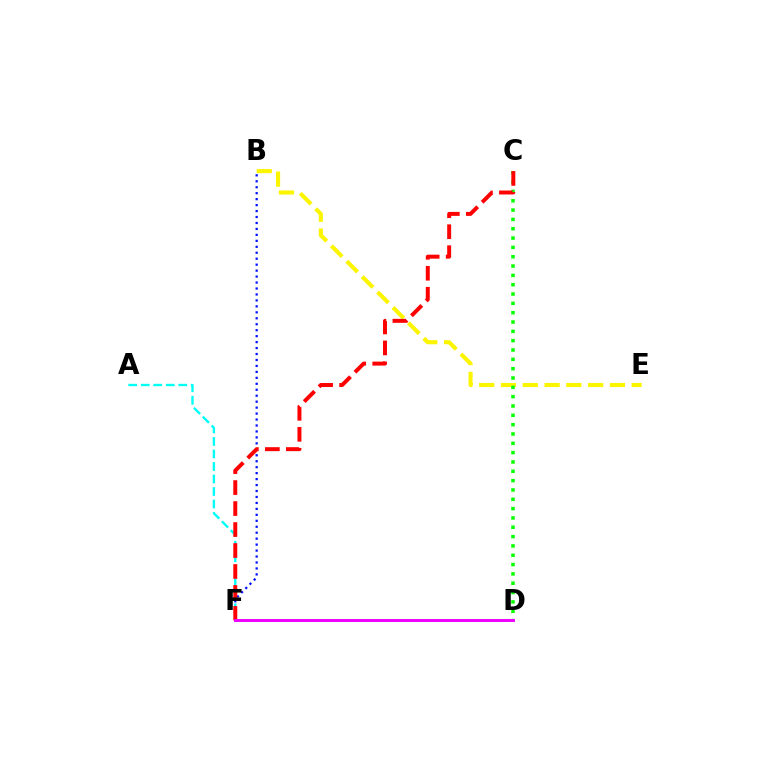{('A', 'F'): [{'color': '#00fff6', 'line_style': 'dashed', 'thickness': 1.7}], ('B', 'E'): [{'color': '#fcf500', 'line_style': 'dashed', 'thickness': 2.96}], ('C', 'D'): [{'color': '#08ff00', 'line_style': 'dotted', 'thickness': 2.53}], ('B', 'F'): [{'color': '#0010ff', 'line_style': 'dotted', 'thickness': 1.62}], ('C', 'F'): [{'color': '#ff0000', 'line_style': 'dashed', 'thickness': 2.85}], ('D', 'F'): [{'color': '#ee00ff', 'line_style': 'solid', 'thickness': 2.12}]}